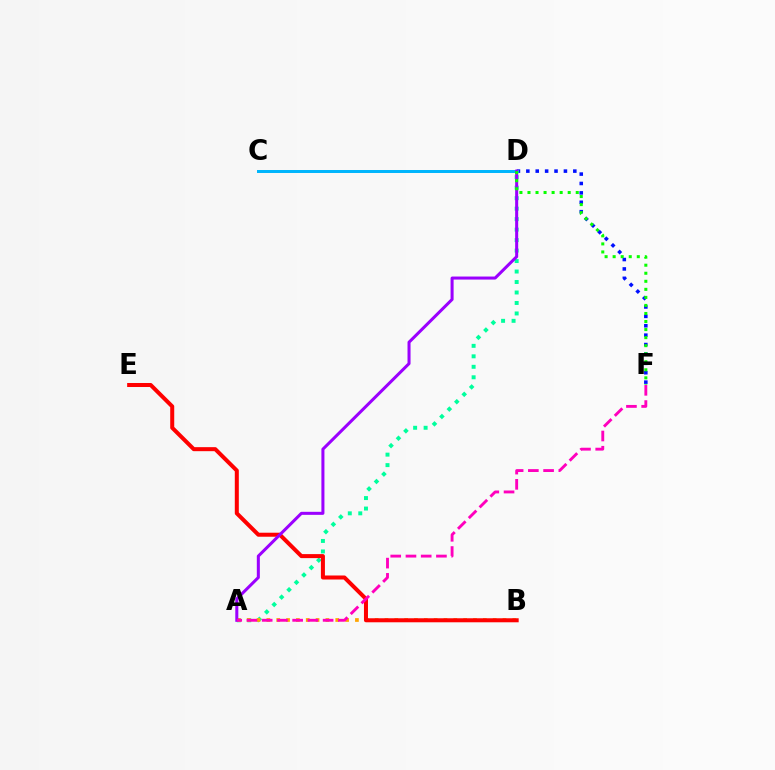{('A', 'D'): [{'color': '#00ff9d', 'line_style': 'dotted', 'thickness': 2.85}, {'color': '#9b00ff', 'line_style': 'solid', 'thickness': 2.18}], ('D', 'F'): [{'color': '#0010ff', 'line_style': 'dotted', 'thickness': 2.55}, {'color': '#08ff00', 'line_style': 'dotted', 'thickness': 2.19}], ('C', 'D'): [{'color': '#b3ff00', 'line_style': 'solid', 'thickness': 2.16}, {'color': '#00b5ff', 'line_style': 'solid', 'thickness': 2.14}], ('A', 'B'): [{'color': '#ffa500', 'line_style': 'dotted', 'thickness': 2.67}], ('B', 'E'): [{'color': '#ff0000', 'line_style': 'solid', 'thickness': 2.89}], ('A', 'F'): [{'color': '#ff00bd', 'line_style': 'dashed', 'thickness': 2.07}]}